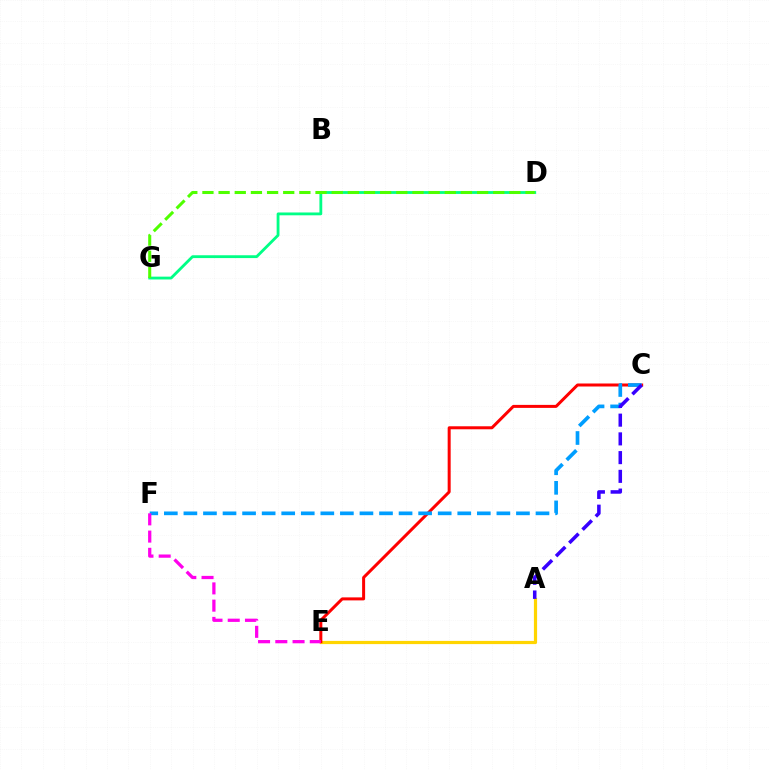{('A', 'E'): [{'color': '#ffd500', 'line_style': 'solid', 'thickness': 2.3}], ('D', 'G'): [{'color': '#00ff86', 'line_style': 'solid', 'thickness': 2.03}, {'color': '#4fff00', 'line_style': 'dashed', 'thickness': 2.19}], ('C', 'E'): [{'color': '#ff0000', 'line_style': 'solid', 'thickness': 2.16}], ('C', 'F'): [{'color': '#009eff', 'line_style': 'dashed', 'thickness': 2.66}], ('E', 'F'): [{'color': '#ff00ed', 'line_style': 'dashed', 'thickness': 2.34}], ('A', 'C'): [{'color': '#3700ff', 'line_style': 'dashed', 'thickness': 2.55}]}